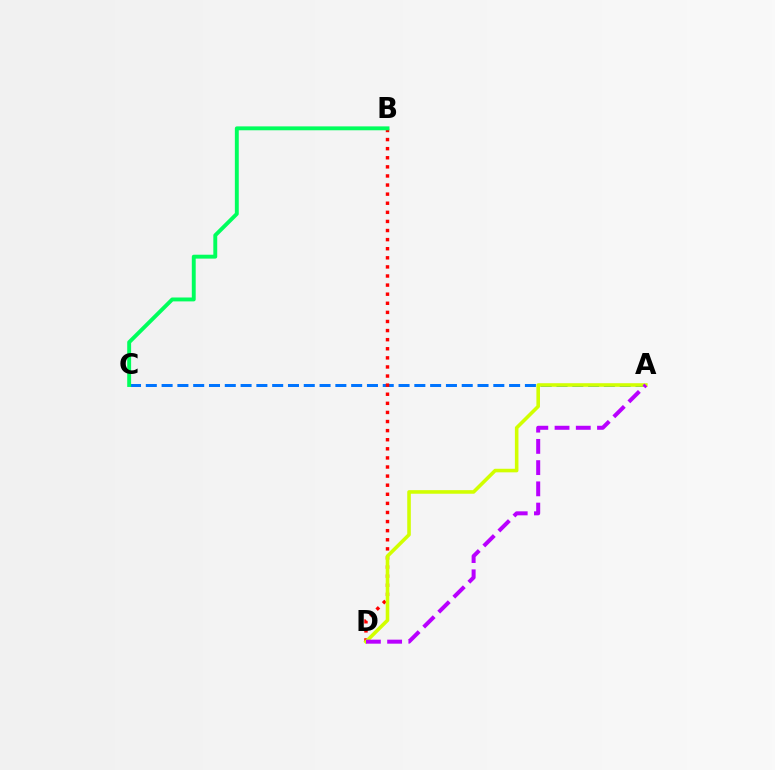{('A', 'C'): [{'color': '#0074ff', 'line_style': 'dashed', 'thickness': 2.15}], ('B', 'D'): [{'color': '#ff0000', 'line_style': 'dotted', 'thickness': 2.47}], ('B', 'C'): [{'color': '#00ff5c', 'line_style': 'solid', 'thickness': 2.81}], ('A', 'D'): [{'color': '#d1ff00', 'line_style': 'solid', 'thickness': 2.57}, {'color': '#b900ff', 'line_style': 'dashed', 'thickness': 2.88}]}